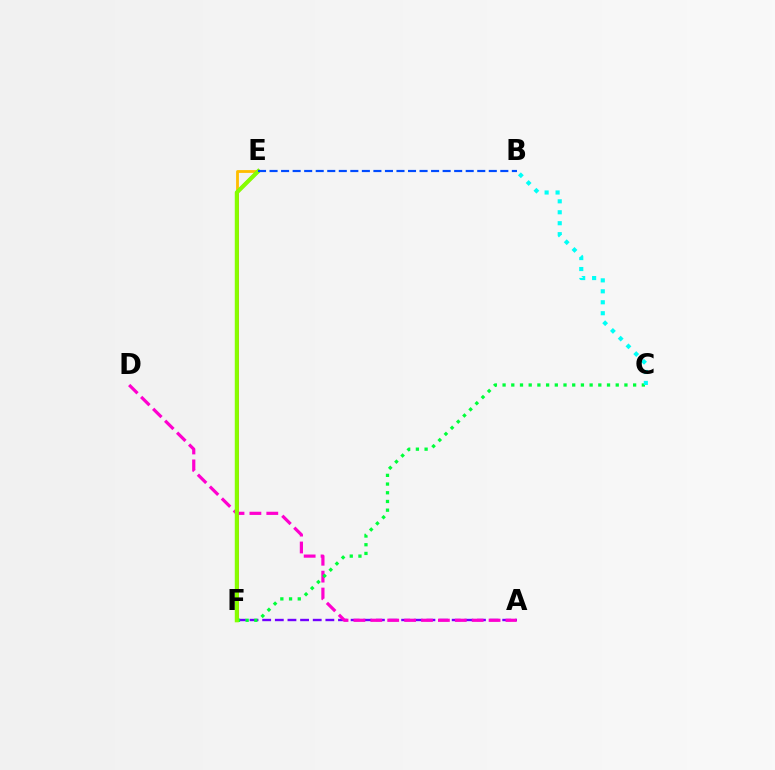{('E', 'F'): [{'color': '#ffbd00', 'line_style': 'solid', 'thickness': 2.03}, {'color': '#ff0000', 'line_style': 'solid', 'thickness': 2.16}, {'color': '#84ff00', 'line_style': 'solid', 'thickness': 2.92}], ('A', 'F'): [{'color': '#7200ff', 'line_style': 'dashed', 'thickness': 1.72}], ('A', 'D'): [{'color': '#ff00cf', 'line_style': 'dashed', 'thickness': 2.29}], ('C', 'F'): [{'color': '#00ff39', 'line_style': 'dotted', 'thickness': 2.36}], ('B', 'C'): [{'color': '#00fff6', 'line_style': 'dotted', 'thickness': 2.98}], ('B', 'E'): [{'color': '#004bff', 'line_style': 'dashed', 'thickness': 1.57}]}